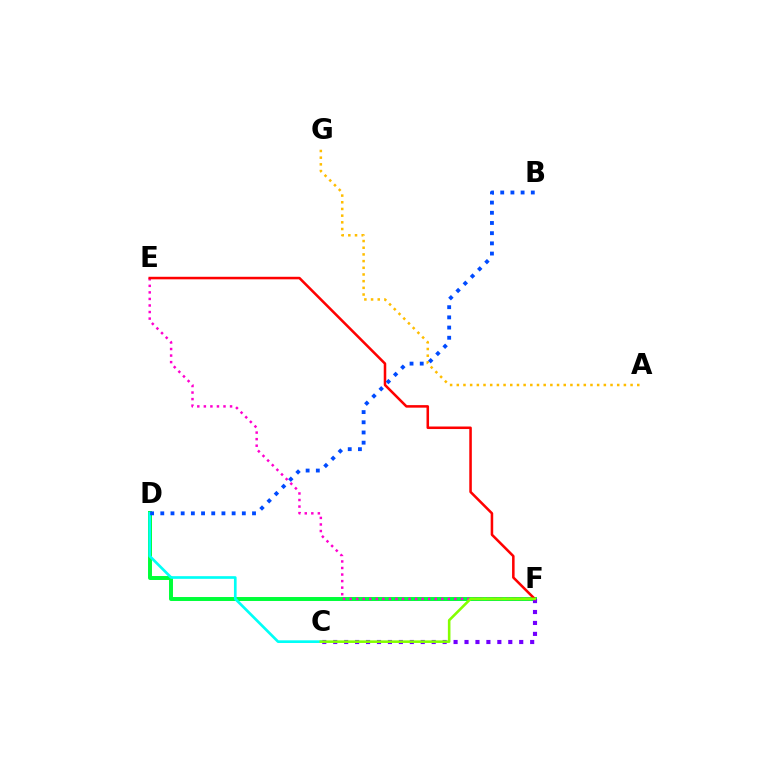{('A', 'G'): [{'color': '#ffbd00', 'line_style': 'dotted', 'thickness': 1.82}], ('D', 'F'): [{'color': '#00ff39', 'line_style': 'solid', 'thickness': 2.85}], ('E', 'F'): [{'color': '#ff00cf', 'line_style': 'dotted', 'thickness': 1.78}, {'color': '#ff0000', 'line_style': 'solid', 'thickness': 1.83}], ('C', 'F'): [{'color': '#7200ff', 'line_style': 'dotted', 'thickness': 2.97}, {'color': '#84ff00', 'line_style': 'solid', 'thickness': 1.86}], ('C', 'D'): [{'color': '#00fff6', 'line_style': 'solid', 'thickness': 1.93}], ('B', 'D'): [{'color': '#004bff', 'line_style': 'dotted', 'thickness': 2.77}]}